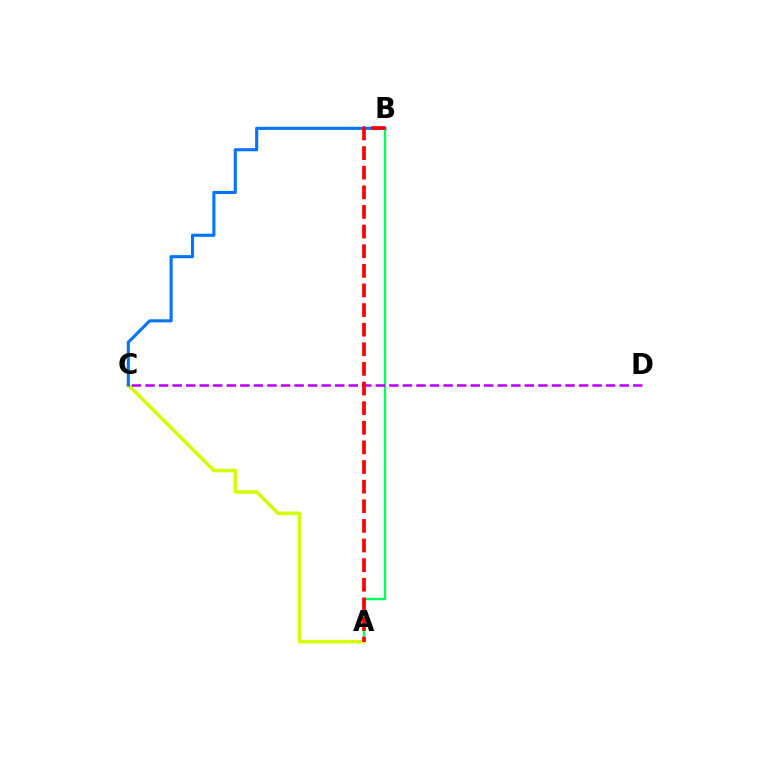{('A', 'B'): [{'color': '#00ff5c', 'line_style': 'solid', 'thickness': 1.71}, {'color': '#ff0000', 'line_style': 'dashed', 'thickness': 2.67}], ('A', 'C'): [{'color': '#d1ff00', 'line_style': 'solid', 'thickness': 2.55}], ('B', 'C'): [{'color': '#0074ff', 'line_style': 'solid', 'thickness': 2.22}], ('C', 'D'): [{'color': '#b900ff', 'line_style': 'dashed', 'thickness': 1.84}]}